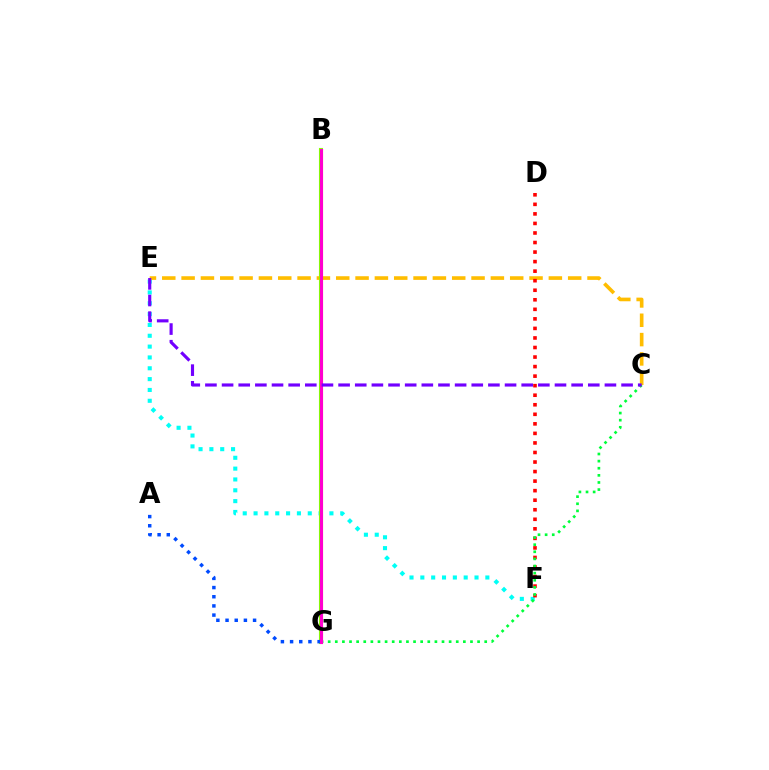{('E', 'F'): [{'color': '#00fff6', 'line_style': 'dotted', 'thickness': 2.94}], ('C', 'E'): [{'color': '#ffbd00', 'line_style': 'dashed', 'thickness': 2.63}, {'color': '#7200ff', 'line_style': 'dashed', 'thickness': 2.26}], ('D', 'F'): [{'color': '#ff0000', 'line_style': 'dotted', 'thickness': 2.59}], ('B', 'G'): [{'color': '#84ff00', 'line_style': 'solid', 'thickness': 2.95}, {'color': '#ff00cf', 'line_style': 'solid', 'thickness': 2.21}], ('A', 'G'): [{'color': '#004bff', 'line_style': 'dotted', 'thickness': 2.49}], ('C', 'G'): [{'color': '#00ff39', 'line_style': 'dotted', 'thickness': 1.93}]}